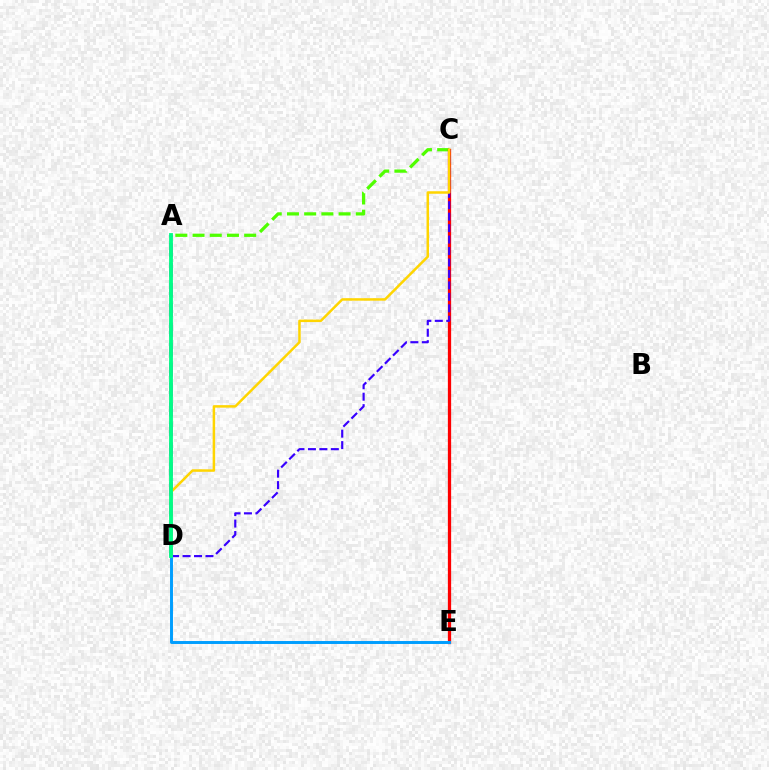{('A', 'D'): [{'color': '#ff00ed', 'line_style': 'dashed', 'thickness': 2.71}, {'color': '#00ff86', 'line_style': 'solid', 'thickness': 2.76}], ('A', 'C'): [{'color': '#4fff00', 'line_style': 'dashed', 'thickness': 2.34}], ('C', 'E'): [{'color': '#ff0000', 'line_style': 'solid', 'thickness': 2.35}], ('C', 'D'): [{'color': '#3700ff', 'line_style': 'dashed', 'thickness': 1.56}, {'color': '#ffd500', 'line_style': 'solid', 'thickness': 1.8}], ('D', 'E'): [{'color': '#009eff', 'line_style': 'solid', 'thickness': 2.12}]}